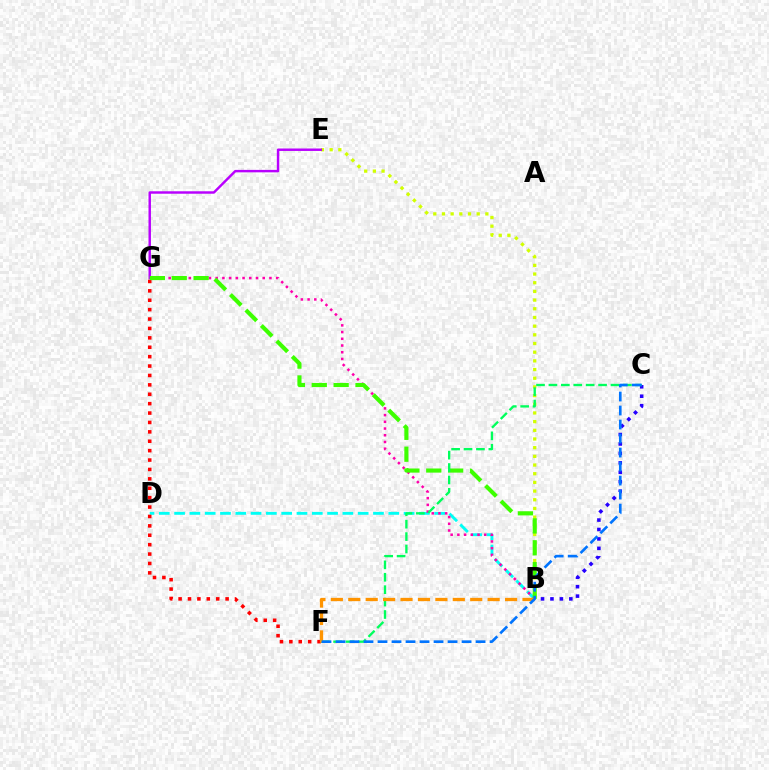{('B', 'D'): [{'color': '#00fff6', 'line_style': 'dashed', 'thickness': 2.08}], ('F', 'G'): [{'color': '#ff0000', 'line_style': 'dotted', 'thickness': 2.55}], ('B', 'G'): [{'color': '#ff00ac', 'line_style': 'dotted', 'thickness': 1.82}, {'color': '#3dff00', 'line_style': 'dashed', 'thickness': 2.97}], ('B', 'E'): [{'color': '#d1ff00', 'line_style': 'dotted', 'thickness': 2.36}], ('E', 'G'): [{'color': '#b900ff', 'line_style': 'solid', 'thickness': 1.77}], ('B', 'C'): [{'color': '#2500ff', 'line_style': 'dotted', 'thickness': 2.56}], ('C', 'F'): [{'color': '#00ff5c', 'line_style': 'dashed', 'thickness': 1.69}, {'color': '#0074ff', 'line_style': 'dashed', 'thickness': 1.9}], ('B', 'F'): [{'color': '#ff9400', 'line_style': 'dashed', 'thickness': 2.37}]}